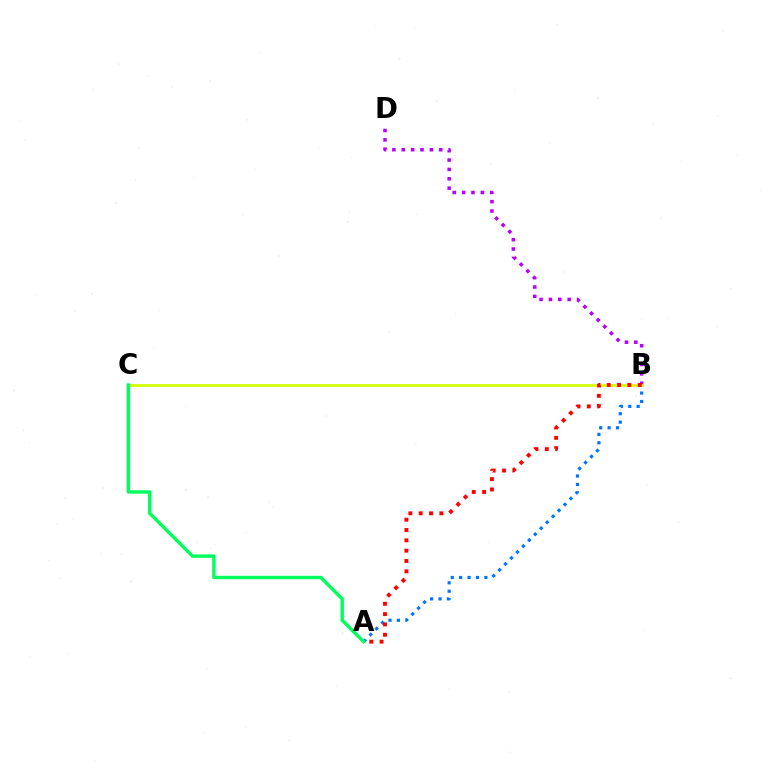{('B', 'D'): [{'color': '#b900ff', 'line_style': 'dotted', 'thickness': 2.55}], ('A', 'B'): [{'color': '#0074ff', 'line_style': 'dotted', 'thickness': 2.29}, {'color': '#ff0000', 'line_style': 'dotted', 'thickness': 2.81}], ('B', 'C'): [{'color': '#d1ff00', 'line_style': 'solid', 'thickness': 1.94}], ('A', 'C'): [{'color': '#00ff5c', 'line_style': 'solid', 'thickness': 2.44}]}